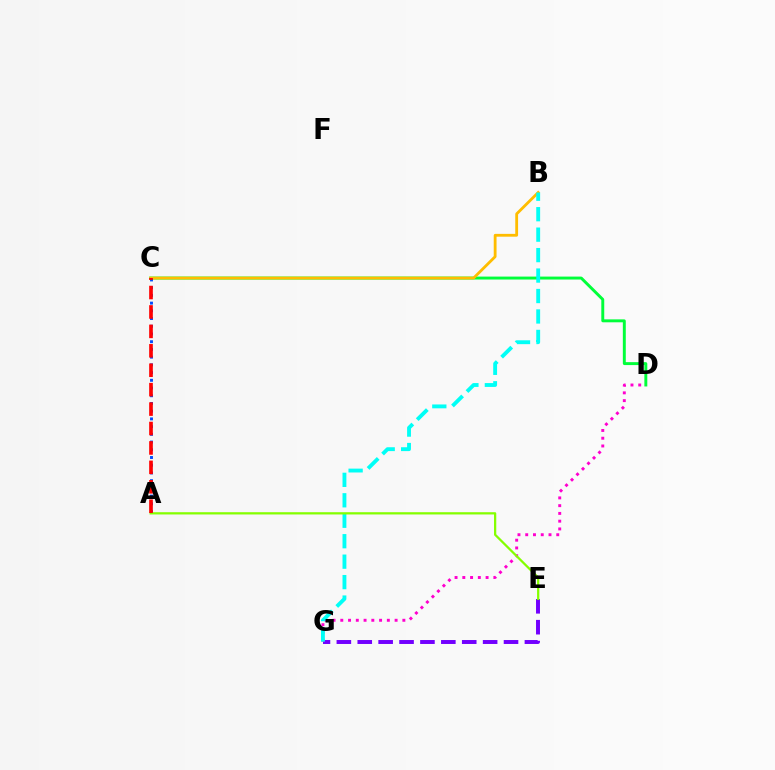{('E', 'G'): [{'color': '#7200ff', 'line_style': 'dashed', 'thickness': 2.84}], ('D', 'G'): [{'color': '#ff00cf', 'line_style': 'dotted', 'thickness': 2.11}], ('C', 'D'): [{'color': '#00ff39', 'line_style': 'solid', 'thickness': 2.11}], ('B', 'C'): [{'color': '#ffbd00', 'line_style': 'solid', 'thickness': 2.03}], ('A', 'C'): [{'color': '#004bff', 'line_style': 'dotted', 'thickness': 2.1}, {'color': '#ff0000', 'line_style': 'dashed', 'thickness': 2.64}], ('B', 'G'): [{'color': '#00fff6', 'line_style': 'dashed', 'thickness': 2.78}], ('A', 'E'): [{'color': '#84ff00', 'line_style': 'solid', 'thickness': 1.62}]}